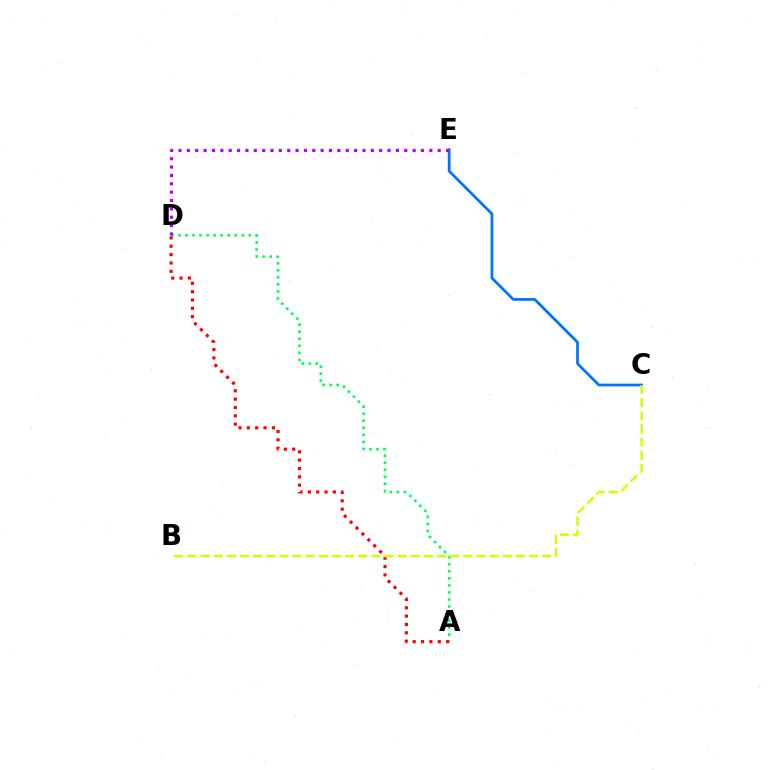{('C', 'E'): [{'color': '#0074ff', 'line_style': 'solid', 'thickness': 1.97}], ('A', 'D'): [{'color': '#00ff5c', 'line_style': 'dotted', 'thickness': 1.91}, {'color': '#ff0000', 'line_style': 'dotted', 'thickness': 2.27}], ('D', 'E'): [{'color': '#b900ff', 'line_style': 'dotted', 'thickness': 2.27}], ('B', 'C'): [{'color': '#d1ff00', 'line_style': 'dashed', 'thickness': 1.78}]}